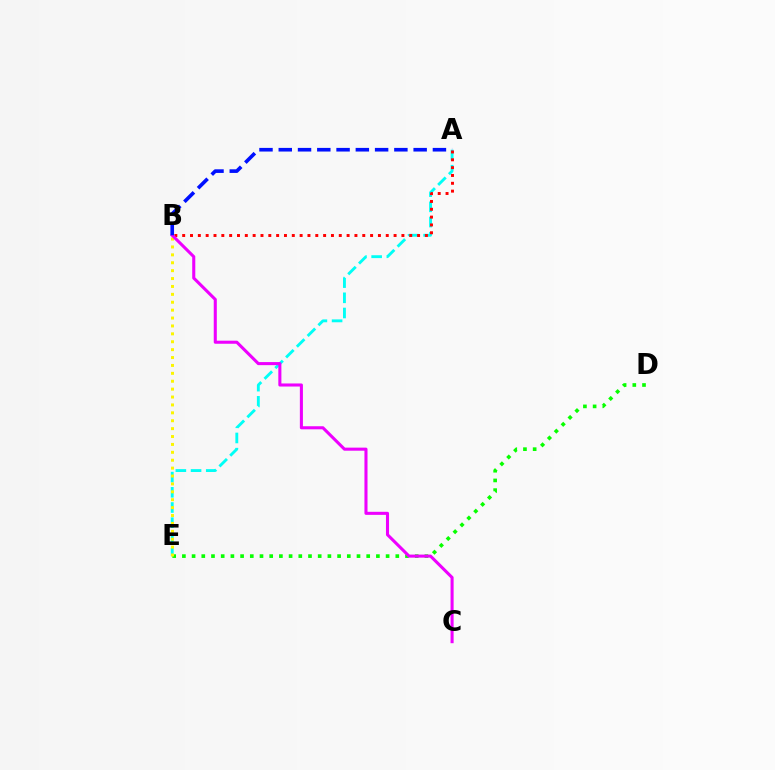{('D', 'E'): [{'color': '#08ff00', 'line_style': 'dotted', 'thickness': 2.64}], ('A', 'E'): [{'color': '#00fff6', 'line_style': 'dashed', 'thickness': 2.06}], ('A', 'B'): [{'color': '#ff0000', 'line_style': 'dotted', 'thickness': 2.13}, {'color': '#0010ff', 'line_style': 'dashed', 'thickness': 2.62}], ('B', 'E'): [{'color': '#fcf500', 'line_style': 'dotted', 'thickness': 2.15}], ('B', 'C'): [{'color': '#ee00ff', 'line_style': 'solid', 'thickness': 2.21}]}